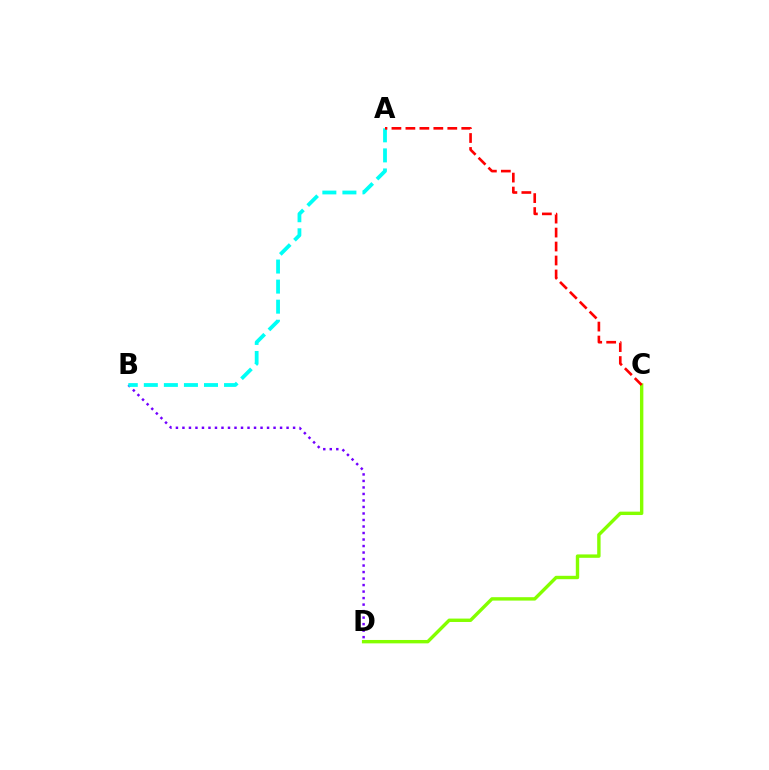{('C', 'D'): [{'color': '#84ff00', 'line_style': 'solid', 'thickness': 2.45}], ('B', 'D'): [{'color': '#7200ff', 'line_style': 'dotted', 'thickness': 1.77}], ('A', 'B'): [{'color': '#00fff6', 'line_style': 'dashed', 'thickness': 2.72}], ('A', 'C'): [{'color': '#ff0000', 'line_style': 'dashed', 'thickness': 1.9}]}